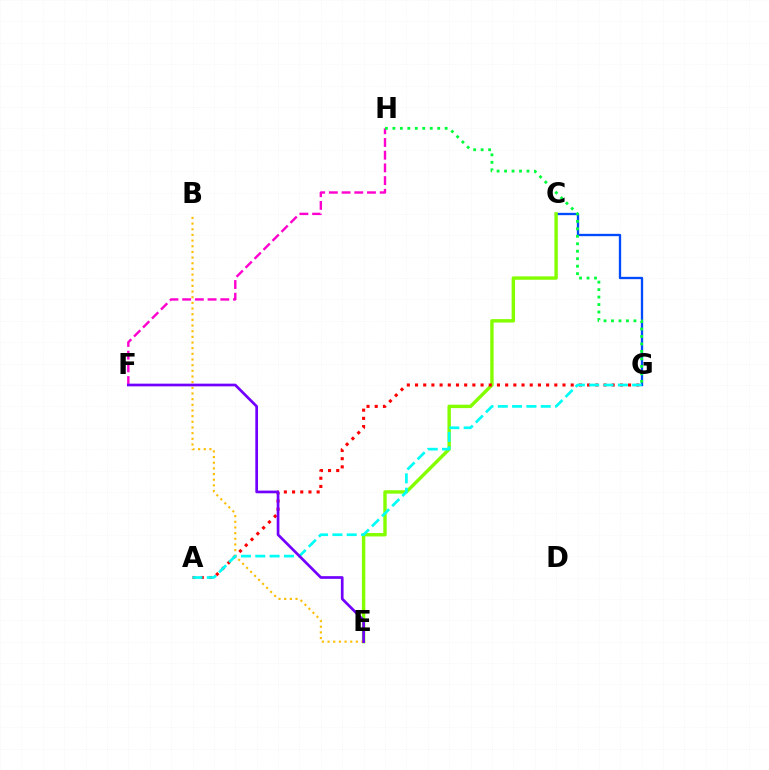{('C', 'G'): [{'color': '#004bff', 'line_style': 'solid', 'thickness': 1.68}], ('C', 'E'): [{'color': '#84ff00', 'line_style': 'solid', 'thickness': 2.46}], ('A', 'G'): [{'color': '#ff0000', 'line_style': 'dotted', 'thickness': 2.23}, {'color': '#00fff6', 'line_style': 'dashed', 'thickness': 1.95}], ('B', 'E'): [{'color': '#ffbd00', 'line_style': 'dotted', 'thickness': 1.54}], ('F', 'H'): [{'color': '#ff00cf', 'line_style': 'dashed', 'thickness': 1.73}], ('E', 'F'): [{'color': '#7200ff', 'line_style': 'solid', 'thickness': 1.94}], ('G', 'H'): [{'color': '#00ff39', 'line_style': 'dotted', 'thickness': 2.03}]}